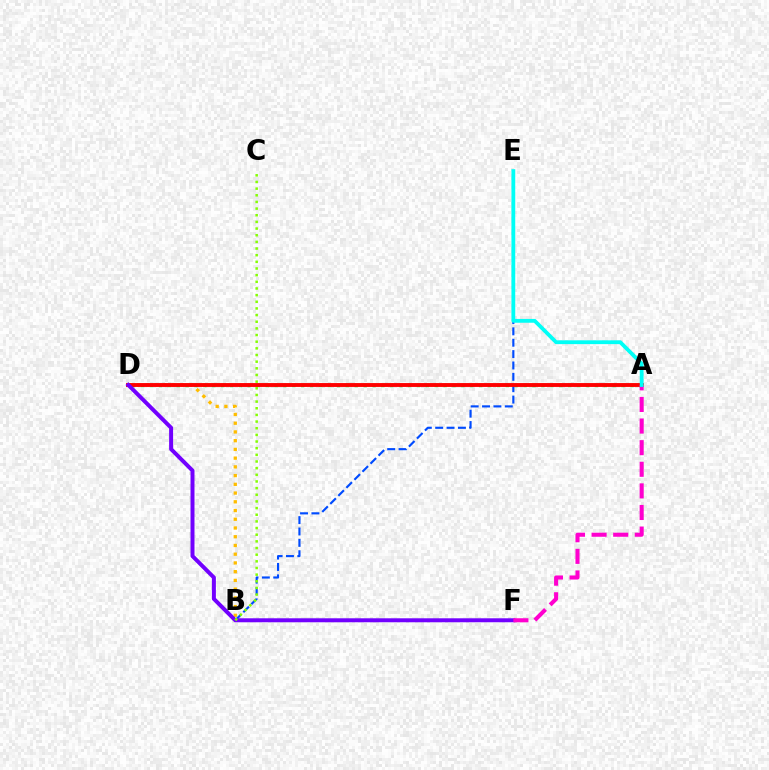{('B', 'D'): [{'color': '#ffbd00', 'line_style': 'dotted', 'thickness': 2.37}], ('A', 'D'): [{'color': '#00ff39', 'line_style': 'dotted', 'thickness': 2.42}, {'color': '#ff0000', 'line_style': 'solid', 'thickness': 2.79}], ('B', 'E'): [{'color': '#004bff', 'line_style': 'dashed', 'thickness': 1.54}], ('D', 'F'): [{'color': '#7200ff', 'line_style': 'solid', 'thickness': 2.86}], ('A', 'F'): [{'color': '#ff00cf', 'line_style': 'dashed', 'thickness': 2.94}], ('A', 'E'): [{'color': '#00fff6', 'line_style': 'solid', 'thickness': 2.74}], ('B', 'C'): [{'color': '#84ff00', 'line_style': 'dotted', 'thickness': 1.81}]}